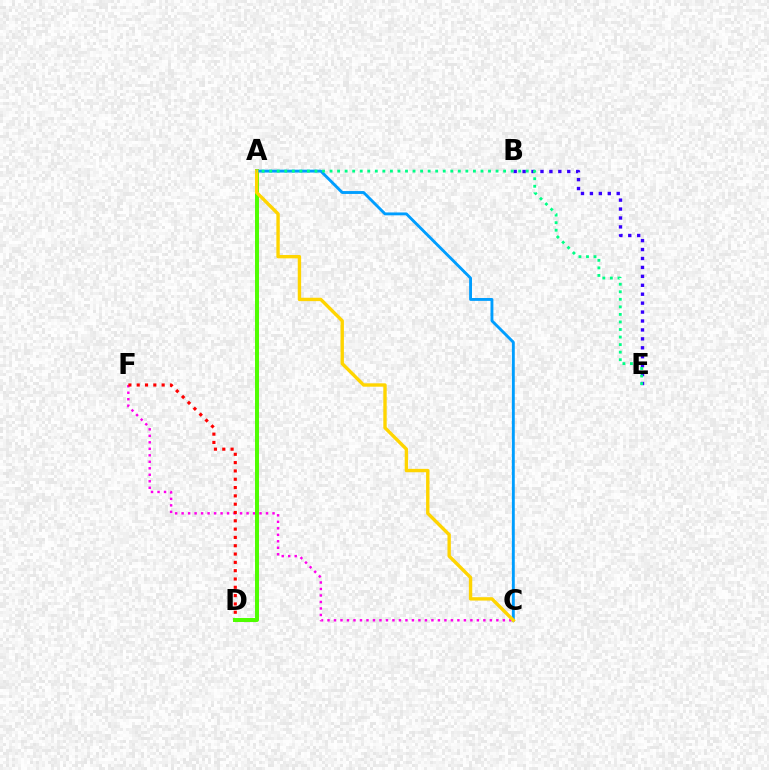{('C', 'F'): [{'color': '#ff00ed', 'line_style': 'dotted', 'thickness': 1.76}], ('B', 'E'): [{'color': '#3700ff', 'line_style': 'dotted', 'thickness': 2.43}], ('D', 'F'): [{'color': '#ff0000', 'line_style': 'dotted', 'thickness': 2.26}], ('A', 'D'): [{'color': '#4fff00', 'line_style': 'solid', 'thickness': 2.86}], ('A', 'C'): [{'color': '#009eff', 'line_style': 'solid', 'thickness': 2.07}, {'color': '#ffd500', 'line_style': 'solid', 'thickness': 2.43}], ('A', 'E'): [{'color': '#00ff86', 'line_style': 'dotted', 'thickness': 2.05}]}